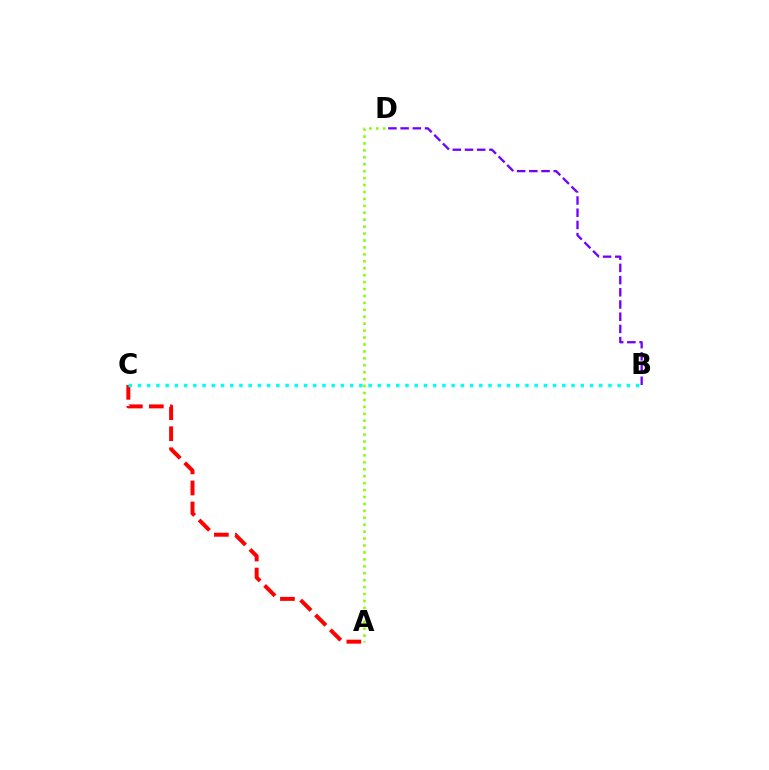{('A', 'D'): [{'color': '#84ff00', 'line_style': 'dotted', 'thickness': 1.88}], ('A', 'C'): [{'color': '#ff0000', 'line_style': 'dashed', 'thickness': 2.86}], ('B', 'D'): [{'color': '#7200ff', 'line_style': 'dashed', 'thickness': 1.66}], ('B', 'C'): [{'color': '#00fff6', 'line_style': 'dotted', 'thickness': 2.51}]}